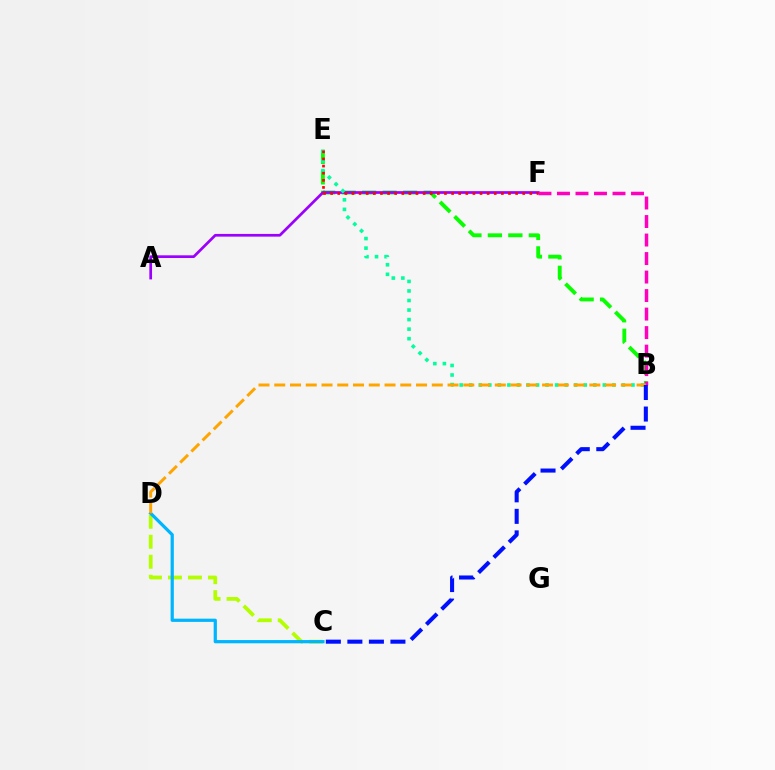{('C', 'D'): [{'color': '#b3ff00', 'line_style': 'dashed', 'thickness': 2.72}, {'color': '#00b5ff', 'line_style': 'solid', 'thickness': 2.32}], ('B', 'E'): [{'color': '#08ff00', 'line_style': 'dashed', 'thickness': 2.78}, {'color': '#00ff9d', 'line_style': 'dotted', 'thickness': 2.59}], ('A', 'F'): [{'color': '#9b00ff', 'line_style': 'solid', 'thickness': 1.95}], ('B', 'F'): [{'color': '#ff00bd', 'line_style': 'dashed', 'thickness': 2.51}], ('E', 'F'): [{'color': '#ff0000', 'line_style': 'dotted', 'thickness': 1.93}], ('B', 'D'): [{'color': '#ffa500', 'line_style': 'dashed', 'thickness': 2.14}], ('B', 'C'): [{'color': '#0010ff', 'line_style': 'dashed', 'thickness': 2.92}]}